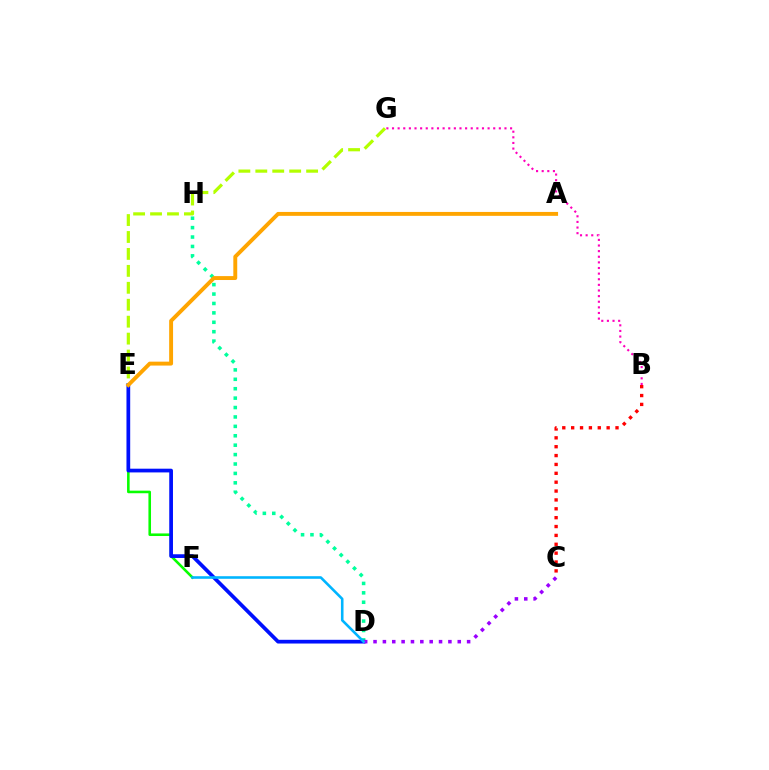{('D', 'H'): [{'color': '#00ff9d', 'line_style': 'dotted', 'thickness': 2.56}], ('E', 'F'): [{'color': '#08ff00', 'line_style': 'solid', 'thickness': 1.86}], ('B', 'G'): [{'color': '#ff00bd', 'line_style': 'dotted', 'thickness': 1.53}], ('D', 'E'): [{'color': '#0010ff', 'line_style': 'solid', 'thickness': 2.68}], ('C', 'D'): [{'color': '#9b00ff', 'line_style': 'dotted', 'thickness': 2.54}], ('B', 'C'): [{'color': '#ff0000', 'line_style': 'dotted', 'thickness': 2.41}], ('E', 'G'): [{'color': '#b3ff00', 'line_style': 'dashed', 'thickness': 2.3}], ('D', 'F'): [{'color': '#00b5ff', 'line_style': 'solid', 'thickness': 1.86}], ('A', 'E'): [{'color': '#ffa500', 'line_style': 'solid', 'thickness': 2.81}]}